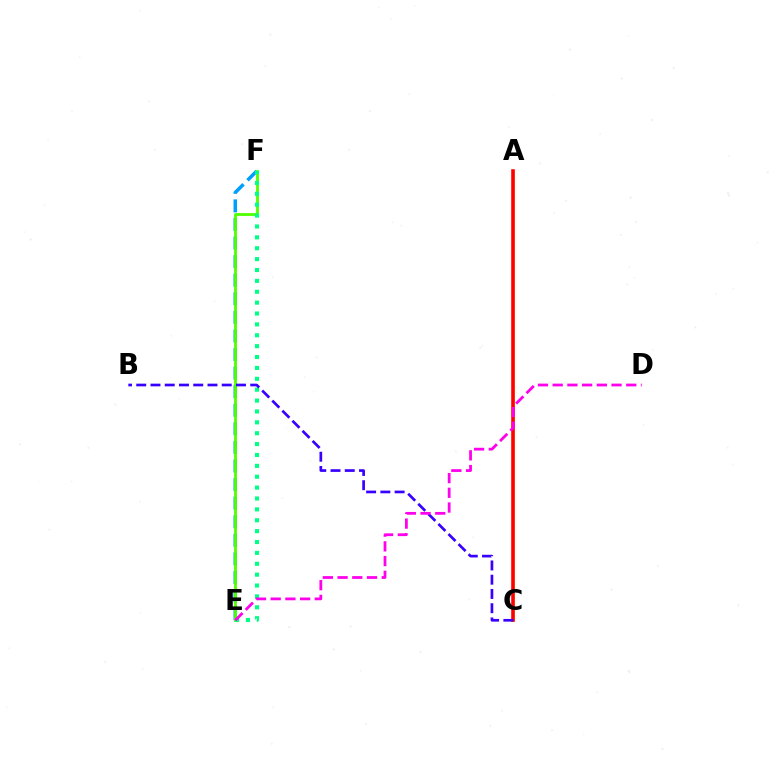{('E', 'F'): [{'color': '#009eff', 'line_style': 'dashed', 'thickness': 2.52}, {'color': '#4fff00', 'line_style': 'solid', 'thickness': 2.03}, {'color': '#00ff86', 'line_style': 'dotted', 'thickness': 2.96}], ('A', 'C'): [{'color': '#ffd500', 'line_style': 'solid', 'thickness': 1.85}, {'color': '#ff0000', 'line_style': 'solid', 'thickness': 2.58}], ('B', 'C'): [{'color': '#3700ff', 'line_style': 'dashed', 'thickness': 1.94}], ('D', 'E'): [{'color': '#ff00ed', 'line_style': 'dashed', 'thickness': 2.0}]}